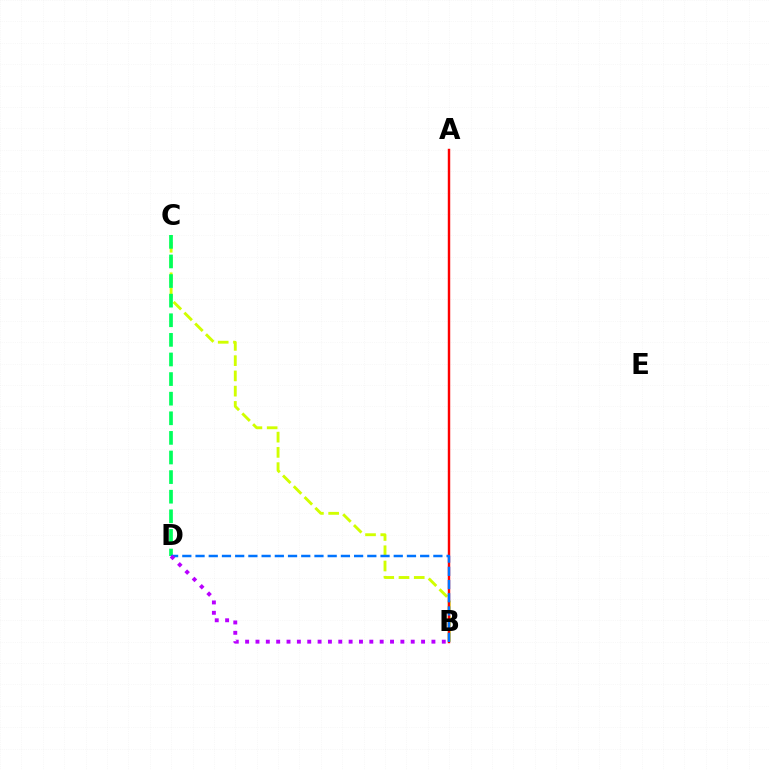{('B', 'C'): [{'color': '#d1ff00', 'line_style': 'dashed', 'thickness': 2.07}], ('C', 'D'): [{'color': '#00ff5c', 'line_style': 'dashed', 'thickness': 2.66}], ('A', 'B'): [{'color': '#ff0000', 'line_style': 'solid', 'thickness': 1.75}], ('B', 'D'): [{'color': '#0074ff', 'line_style': 'dashed', 'thickness': 1.8}, {'color': '#b900ff', 'line_style': 'dotted', 'thickness': 2.81}]}